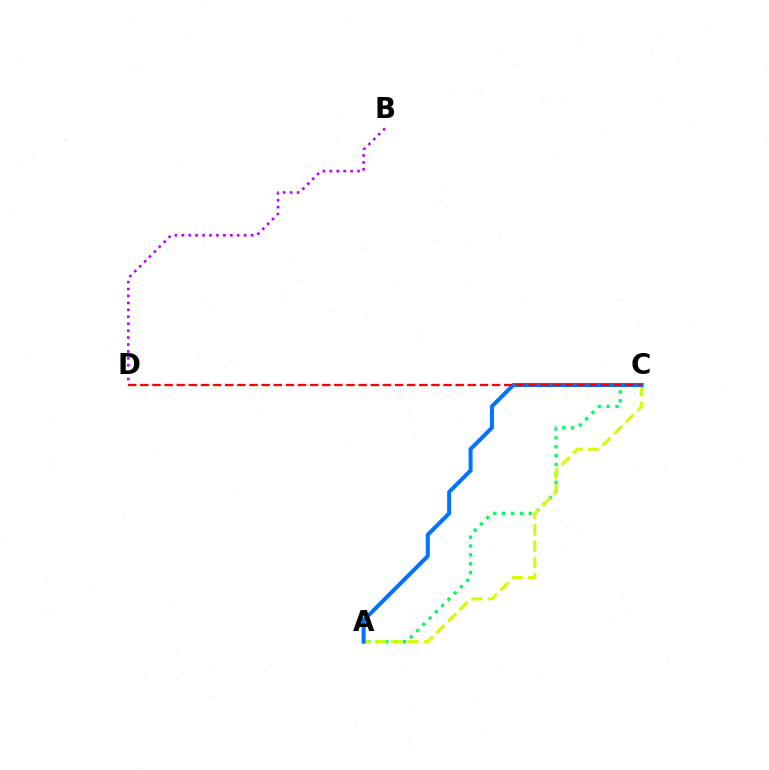{('B', 'D'): [{'color': '#b900ff', 'line_style': 'dotted', 'thickness': 1.88}], ('A', 'C'): [{'color': '#00ff5c', 'line_style': 'dotted', 'thickness': 2.41}, {'color': '#d1ff00', 'line_style': 'dashed', 'thickness': 2.22}, {'color': '#0074ff', 'line_style': 'solid', 'thickness': 2.9}], ('C', 'D'): [{'color': '#ff0000', 'line_style': 'dashed', 'thickness': 1.65}]}